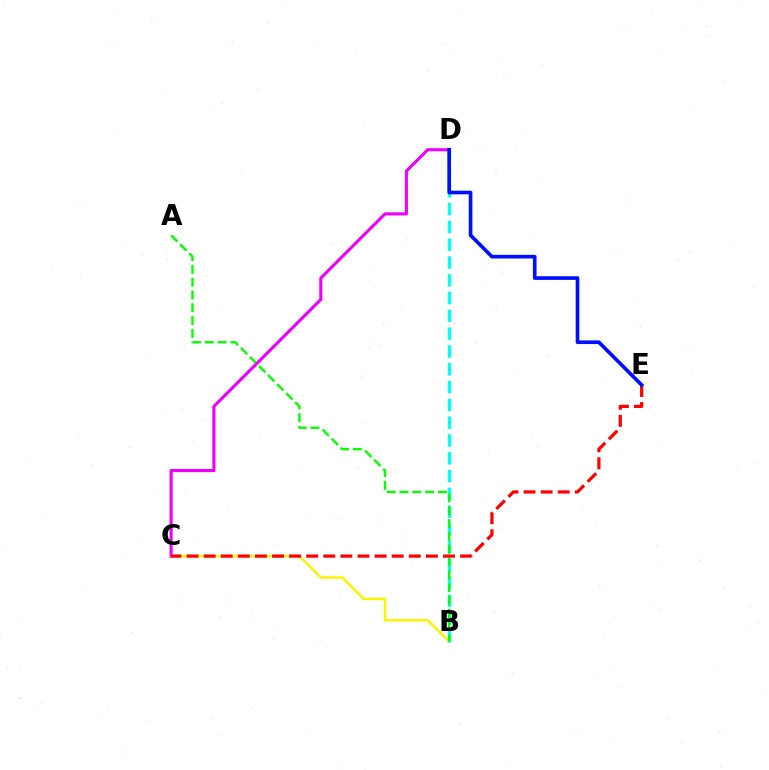{('B', 'C'): [{'color': '#fcf500', 'line_style': 'solid', 'thickness': 1.78}], ('B', 'D'): [{'color': '#00fff6', 'line_style': 'dashed', 'thickness': 2.42}], ('A', 'B'): [{'color': '#08ff00', 'line_style': 'dashed', 'thickness': 1.74}], ('C', 'D'): [{'color': '#ee00ff', 'line_style': 'solid', 'thickness': 2.24}], ('C', 'E'): [{'color': '#ff0000', 'line_style': 'dashed', 'thickness': 2.32}], ('D', 'E'): [{'color': '#0010ff', 'line_style': 'solid', 'thickness': 2.63}]}